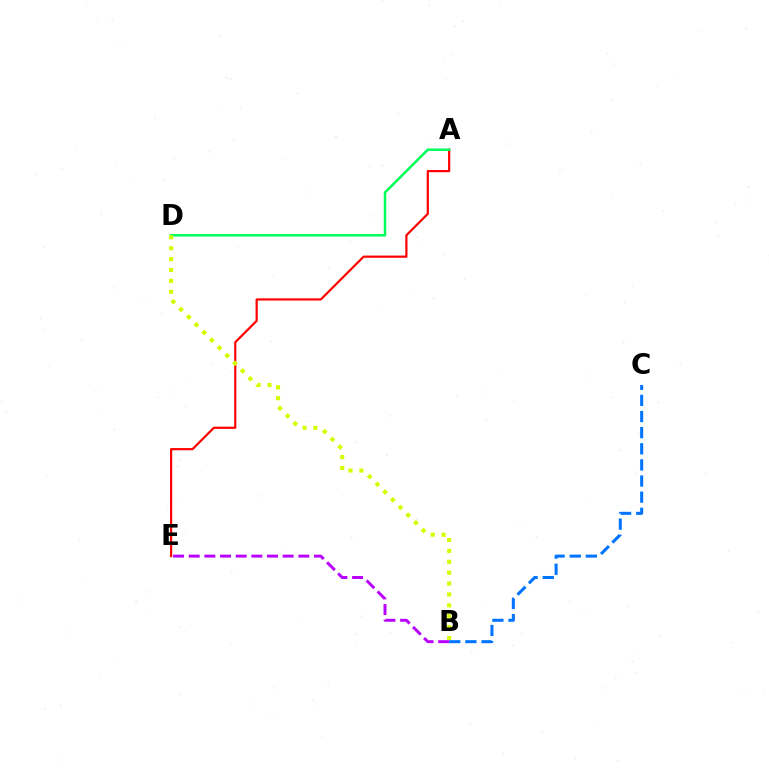{('A', 'E'): [{'color': '#ff0000', 'line_style': 'solid', 'thickness': 1.59}], ('A', 'D'): [{'color': '#00ff5c', 'line_style': 'solid', 'thickness': 1.82}], ('B', 'D'): [{'color': '#d1ff00', 'line_style': 'dotted', 'thickness': 2.96}], ('B', 'C'): [{'color': '#0074ff', 'line_style': 'dashed', 'thickness': 2.19}], ('B', 'E'): [{'color': '#b900ff', 'line_style': 'dashed', 'thickness': 2.13}]}